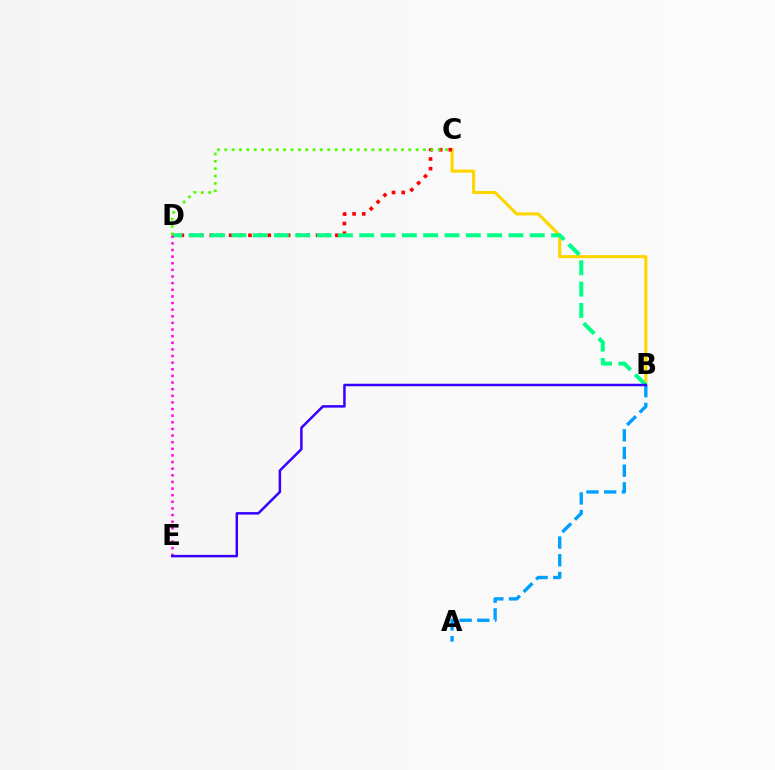{('B', 'C'): [{'color': '#ffd500', 'line_style': 'solid', 'thickness': 2.24}], ('C', 'D'): [{'color': '#ff0000', 'line_style': 'dotted', 'thickness': 2.62}, {'color': '#4fff00', 'line_style': 'dotted', 'thickness': 2.0}], ('B', 'D'): [{'color': '#00ff86', 'line_style': 'dashed', 'thickness': 2.9}], ('D', 'E'): [{'color': '#ff00ed', 'line_style': 'dotted', 'thickness': 1.8}], ('A', 'B'): [{'color': '#009eff', 'line_style': 'dashed', 'thickness': 2.4}], ('B', 'E'): [{'color': '#3700ff', 'line_style': 'solid', 'thickness': 1.8}]}